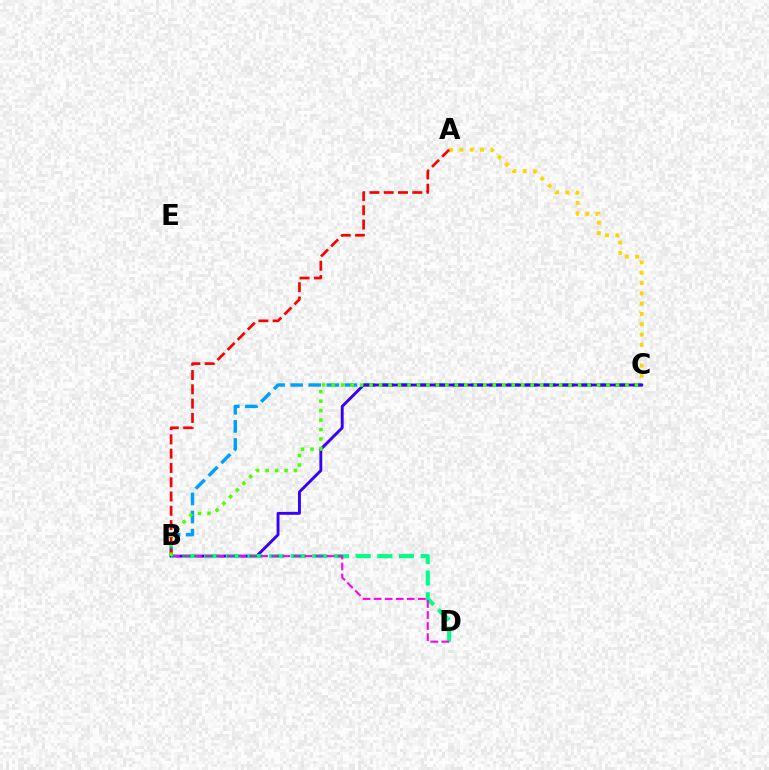{('B', 'C'): [{'color': '#009eff', 'line_style': 'dashed', 'thickness': 2.45}, {'color': '#3700ff', 'line_style': 'solid', 'thickness': 2.09}, {'color': '#4fff00', 'line_style': 'dotted', 'thickness': 2.57}], ('A', 'C'): [{'color': '#ffd500', 'line_style': 'dotted', 'thickness': 2.8}], ('B', 'D'): [{'color': '#00ff86', 'line_style': 'dashed', 'thickness': 2.94}, {'color': '#ff00ed', 'line_style': 'dashed', 'thickness': 1.5}], ('A', 'B'): [{'color': '#ff0000', 'line_style': 'dashed', 'thickness': 1.94}]}